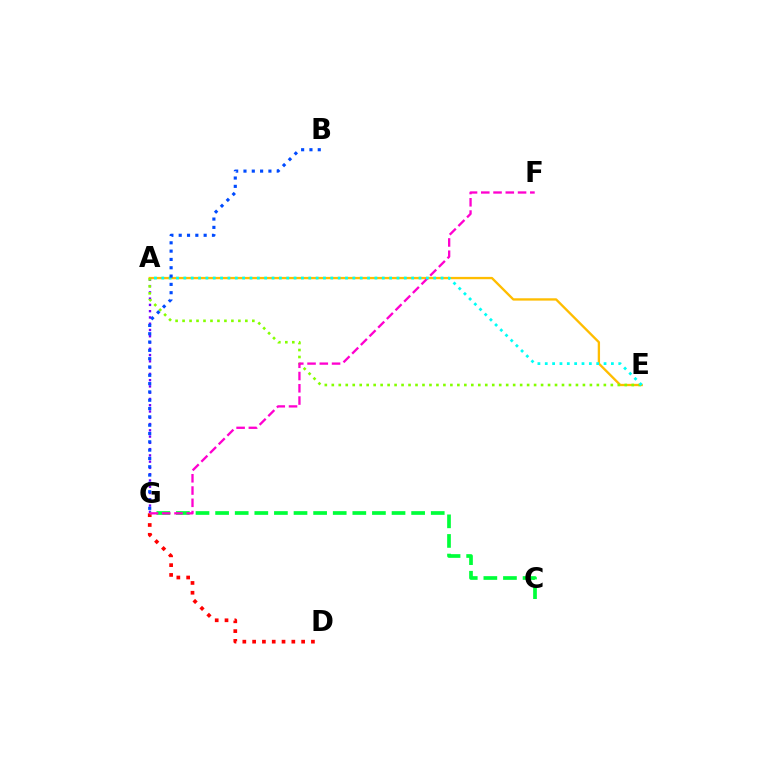{('A', 'E'): [{'color': '#ffbd00', 'line_style': 'solid', 'thickness': 1.68}, {'color': '#84ff00', 'line_style': 'dotted', 'thickness': 1.9}, {'color': '#00fff6', 'line_style': 'dotted', 'thickness': 2.0}], ('D', 'G'): [{'color': '#ff0000', 'line_style': 'dotted', 'thickness': 2.66}], ('A', 'G'): [{'color': '#7200ff', 'line_style': 'dotted', 'thickness': 1.7}], ('C', 'G'): [{'color': '#00ff39', 'line_style': 'dashed', 'thickness': 2.66}], ('F', 'G'): [{'color': '#ff00cf', 'line_style': 'dashed', 'thickness': 1.67}], ('B', 'G'): [{'color': '#004bff', 'line_style': 'dotted', 'thickness': 2.26}]}